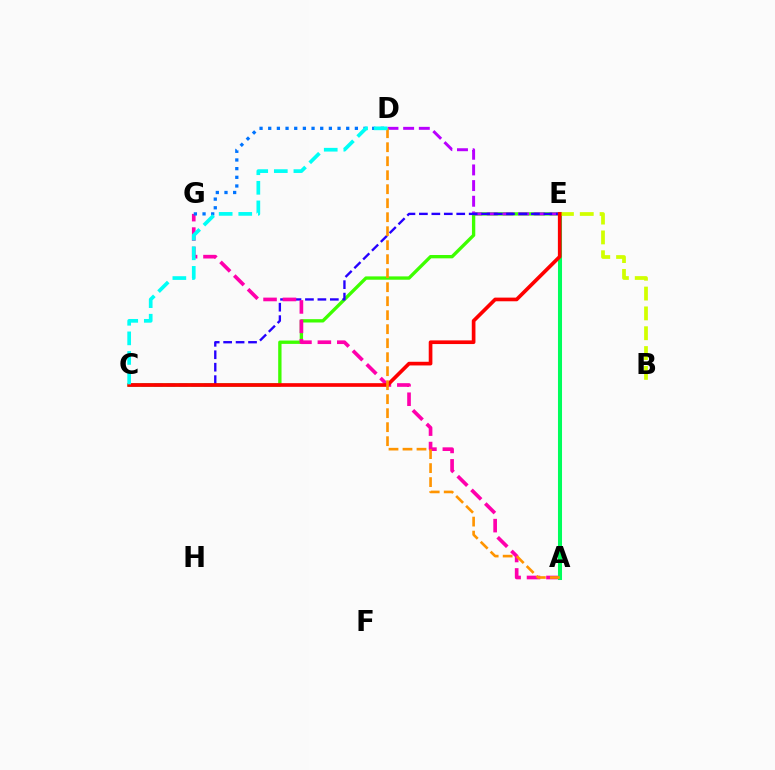{('C', 'E'): [{'color': '#3dff00', 'line_style': 'solid', 'thickness': 2.4}, {'color': '#2500ff', 'line_style': 'dashed', 'thickness': 1.69}, {'color': '#ff0000', 'line_style': 'solid', 'thickness': 2.64}], ('D', 'E'): [{'color': '#b900ff', 'line_style': 'dashed', 'thickness': 2.13}], ('A', 'G'): [{'color': '#ff00ac', 'line_style': 'dashed', 'thickness': 2.64}], ('A', 'E'): [{'color': '#00ff5c', 'line_style': 'solid', 'thickness': 2.91}], ('D', 'G'): [{'color': '#0074ff', 'line_style': 'dotted', 'thickness': 2.35}], ('B', 'E'): [{'color': '#d1ff00', 'line_style': 'dashed', 'thickness': 2.69}], ('A', 'D'): [{'color': '#ff9400', 'line_style': 'dashed', 'thickness': 1.9}], ('C', 'D'): [{'color': '#00fff6', 'line_style': 'dashed', 'thickness': 2.66}]}